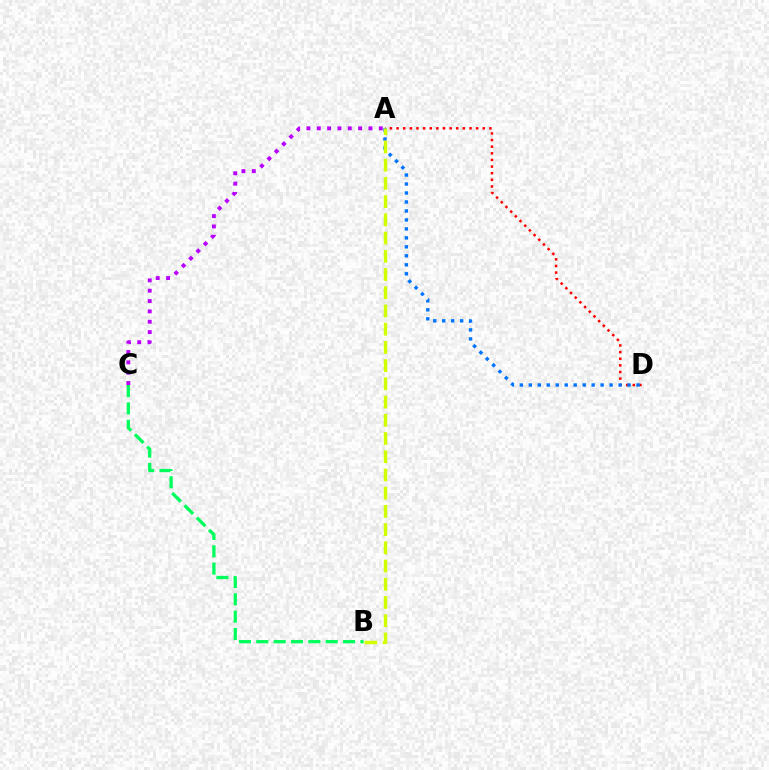{('A', 'D'): [{'color': '#ff0000', 'line_style': 'dotted', 'thickness': 1.8}, {'color': '#0074ff', 'line_style': 'dotted', 'thickness': 2.44}], ('B', 'C'): [{'color': '#00ff5c', 'line_style': 'dashed', 'thickness': 2.36}], ('A', 'B'): [{'color': '#d1ff00', 'line_style': 'dashed', 'thickness': 2.48}], ('A', 'C'): [{'color': '#b900ff', 'line_style': 'dotted', 'thickness': 2.81}]}